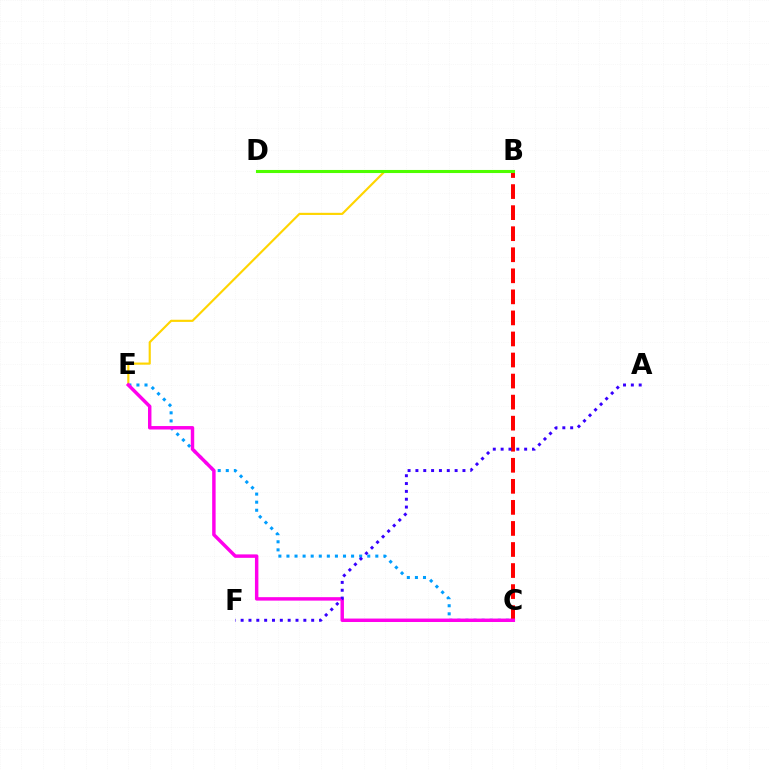{('B', 'D'): [{'color': '#00ff86', 'line_style': 'solid', 'thickness': 2.17}, {'color': '#4fff00', 'line_style': 'solid', 'thickness': 2.21}], ('B', 'C'): [{'color': '#ff0000', 'line_style': 'dashed', 'thickness': 2.86}], ('C', 'E'): [{'color': '#009eff', 'line_style': 'dotted', 'thickness': 2.19}, {'color': '#ff00ed', 'line_style': 'solid', 'thickness': 2.48}], ('B', 'E'): [{'color': '#ffd500', 'line_style': 'solid', 'thickness': 1.55}], ('A', 'F'): [{'color': '#3700ff', 'line_style': 'dotted', 'thickness': 2.13}]}